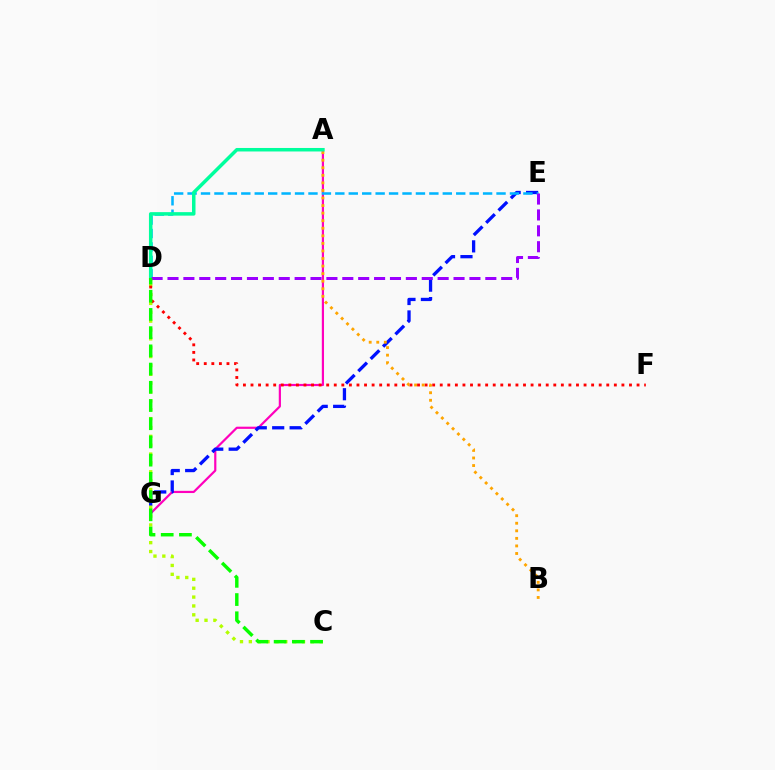{('A', 'G'): [{'color': '#ff00bd', 'line_style': 'solid', 'thickness': 1.58}], ('E', 'G'): [{'color': '#0010ff', 'line_style': 'dashed', 'thickness': 2.37}], ('C', 'D'): [{'color': '#b3ff00', 'line_style': 'dotted', 'thickness': 2.41}, {'color': '#08ff00', 'line_style': 'dashed', 'thickness': 2.47}], ('D', 'F'): [{'color': '#ff0000', 'line_style': 'dotted', 'thickness': 2.06}], ('D', 'E'): [{'color': '#00b5ff', 'line_style': 'dashed', 'thickness': 1.82}, {'color': '#9b00ff', 'line_style': 'dashed', 'thickness': 2.16}], ('A', 'B'): [{'color': '#ffa500', 'line_style': 'dotted', 'thickness': 2.05}], ('A', 'D'): [{'color': '#00ff9d', 'line_style': 'solid', 'thickness': 2.52}]}